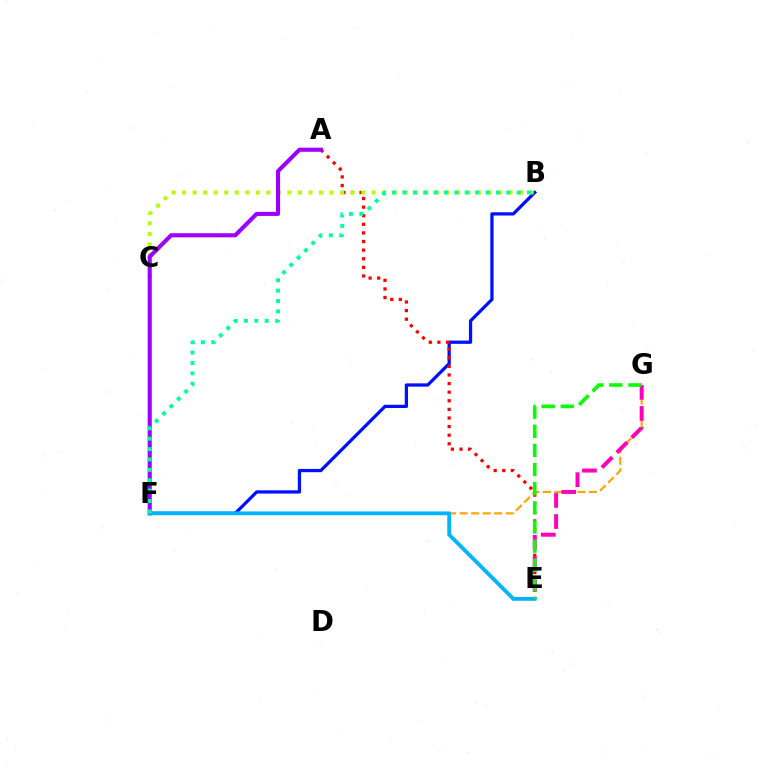{('B', 'F'): [{'color': '#0010ff', 'line_style': 'solid', 'thickness': 2.35}, {'color': '#00ff9d', 'line_style': 'dotted', 'thickness': 2.82}], ('A', 'E'): [{'color': '#ff0000', 'line_style': 'dotted', 'thickness': 2.34}], ('B', 'C'): [{'color': '#b3ff00', 'line_style': 'dotted', 'thickness': 2.86}], ('A', 'F'): [{'color': '#9b00ff', 'line_style': 'solid', 'thickness': 2.94}], ('F', 'G'): [{'color': '#ffa500', 'line_style': 'dashed', 'thickness': 1.56}], ('E', 'F'): [{'color': '#00b5ff', 'line_style': 'solid', 'thickness': 2.75}], ('E', 'G'): [{'color': '#ff00bd', 'line_style': 'dashed', 'thickness': 2.86}, {'color': '#08ff00', 'line_style': 'dashed', 'thickness': 2.6}]}